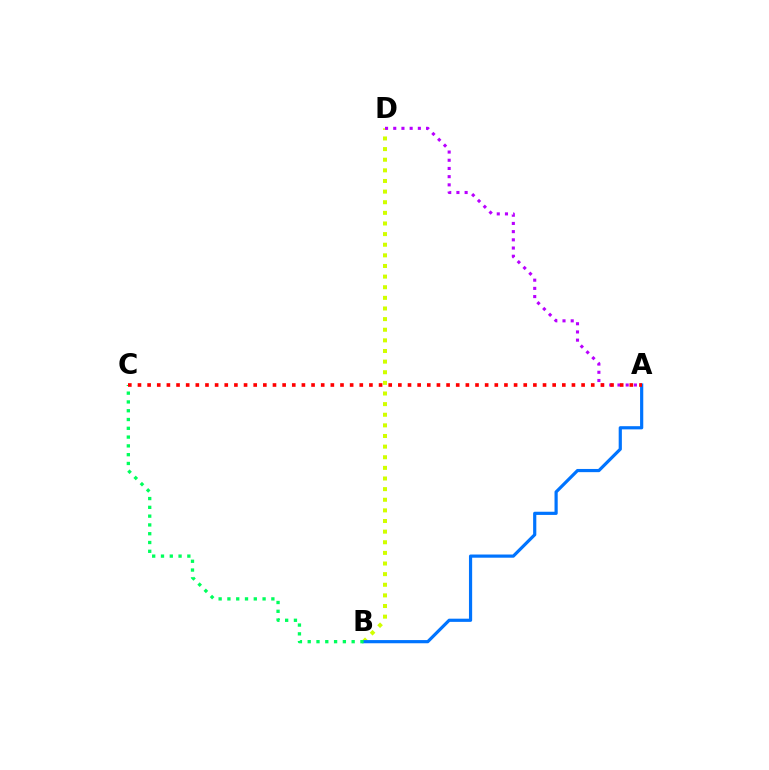{('B', 'D'): [{'color': '#d1ff00', 'line_style': 'dotted', 'thickness': 2.89}], ('A', 'B'): [{'color': '#0074ff', 'line_style': 'solid', 'thickness': 2.3}], ('A', 'D'): [{'color': '#b900ff', 'line_style': 'dotted', 'thickness': 2.23}], ('B', 'C'): [{'color': '#00ff5c', 'line_style': 'dotted', 'thickness': 2.39}], ('A', 'C'): [{'color': '#ff0000', 'line_style': 'dotted', 'thickness': 2.62}]}